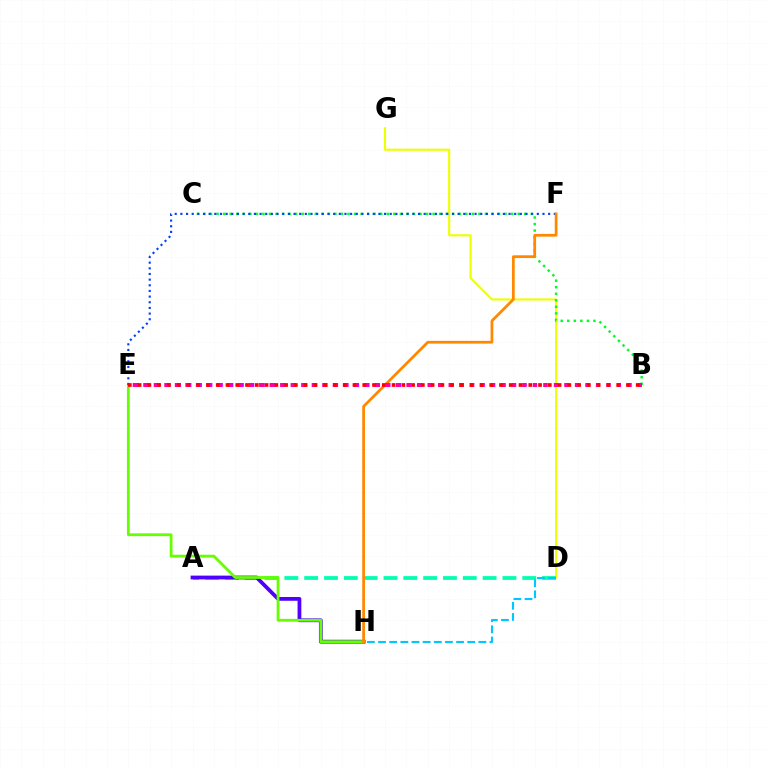{('D', 'G'): [{'color': '#eeff00', 'line_style': 'solid', 'thickness': 1.54}], ('B', 'C'): [{'color': '#00ff27', 'line_style': 'dotted', 'thickness': 1.78}], ('A', 'D'): [{'color': '#00ffaf', 'line_style': 'dashed', 'thickness': 2.69}], ('A', 'H'): [{'color': '#4f00ff', 'line_style': 'solid', 'thickness': 2.71}], ('E', 'H'): [{'color': '#66ff00', 'line_style': 'solid', 'thickness': 2.02}], ('E', 'F'): [{'color': '#003fff', 'line_style': 'dotted', 'thickness': 1.54}], ('F', 'H'): [{'color': '#ff8800', 'line_style': 'solid', 'thickness': 1.98}], ('B', 'E'): [{'color': '#d600ff', 'line_style': 'dotted', 'thickness': 2.85}, {'color': '#ff00a0', 'line_style': 'dotted', 'thickness': 2.86}, {'color': '#ff0000', 'line_style': 'dotted', 'thickness': 2.65}], ('D', 'H'): [{'color': '#00c7ff', 'line_style': 'dashed', 'thickness': 1.51}]}